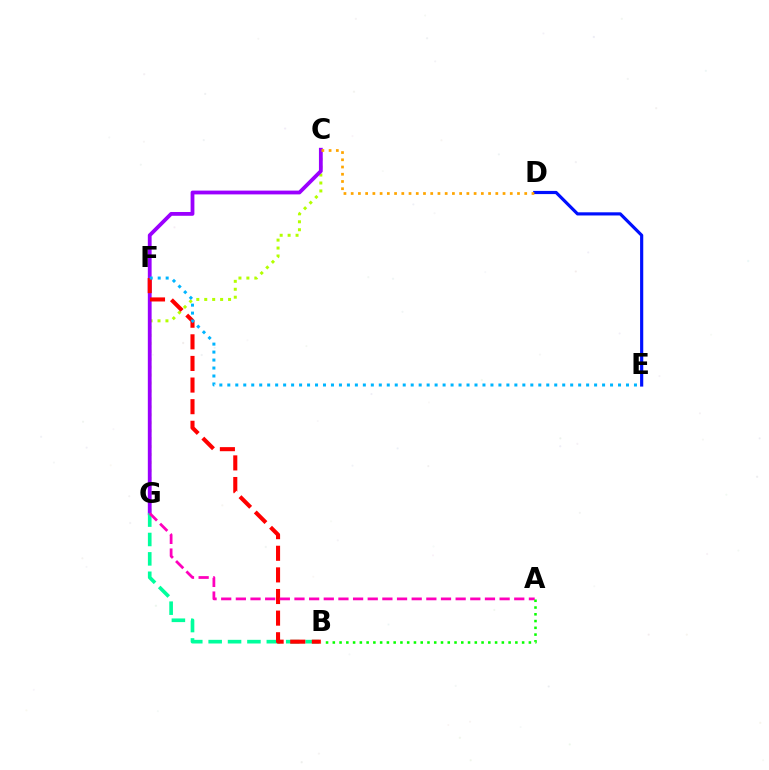{('C', 'G'): [{'color': '#b3ff00', 'line_style': 'dotted', 'thickness': 2.16}, {'color': '#9b00ff', 'line_style': 'solid', 'thickness': 2.73}], ('D', 'E'): [{'color': '#0010ff', 'line_style': 'solid', 'thickness': 2.28}], ('C', 'D'): [{'color': '#ffa500', 'line_style': 'dotted', 'thickness': 1.96}], ('B', 'G'): [{'color': '#00ff9d', 'line_style': 'dashed', 'thickness': 2.63}], ('B', 'F'): [{'color': '#ff0000', 'line_style': 'dashed', 'thickness': 2.94}], ('A', 'G'): [{'color': '#ff00bd', 'line_style': 'dashed', 'thickness': 1.99}], ('A', 'B'): [{'color': '#08ff00', 'line_style': 'dotted', 'thickness': 1.84}], ('E', 'F'): [{'color': '#00b5ff', 'line_style': 'dotted', 'thickness': 2.17}]}